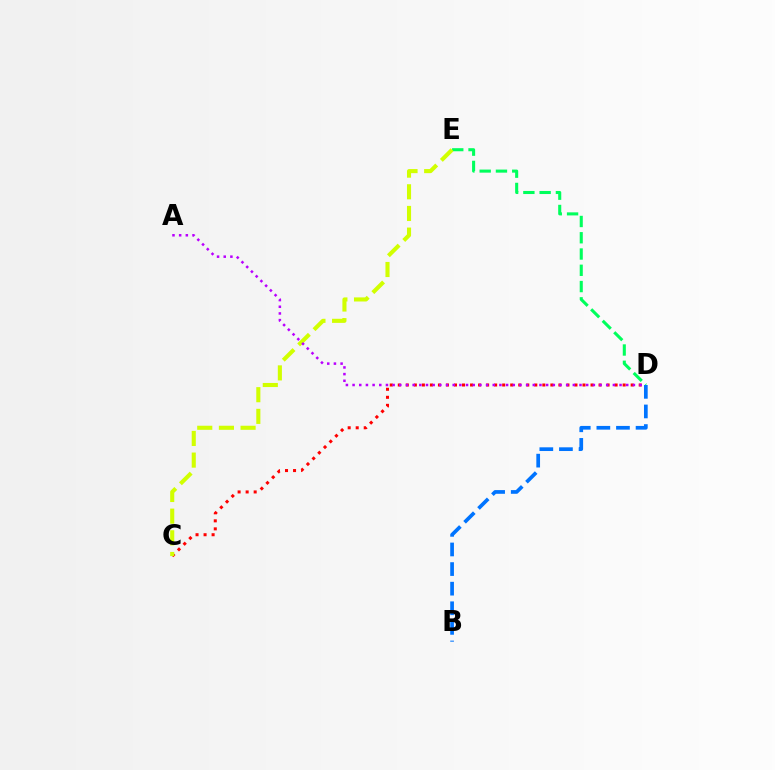{('C', 'D'): [{'color': '#ff0000', 'line_style': 'dotted', 'thickness': 2.18}], ('D', 'E'): [{'color': '#00ff5c', 'line_style': 'dashed', 'thickness': 2.21}], ('B', 'D'): [{'color': '#0074ff', 'line_style': 'dashed', 'thickness': 2.66}], ('C', 'E'): [{'color': '#d1ff00', 'line_style': 'dashed', 'thickness': 2.94}], ('A', 'D'): [{'color': '#b900ff', 'line_style': 'dotted', 'thickness': 1.81}]}